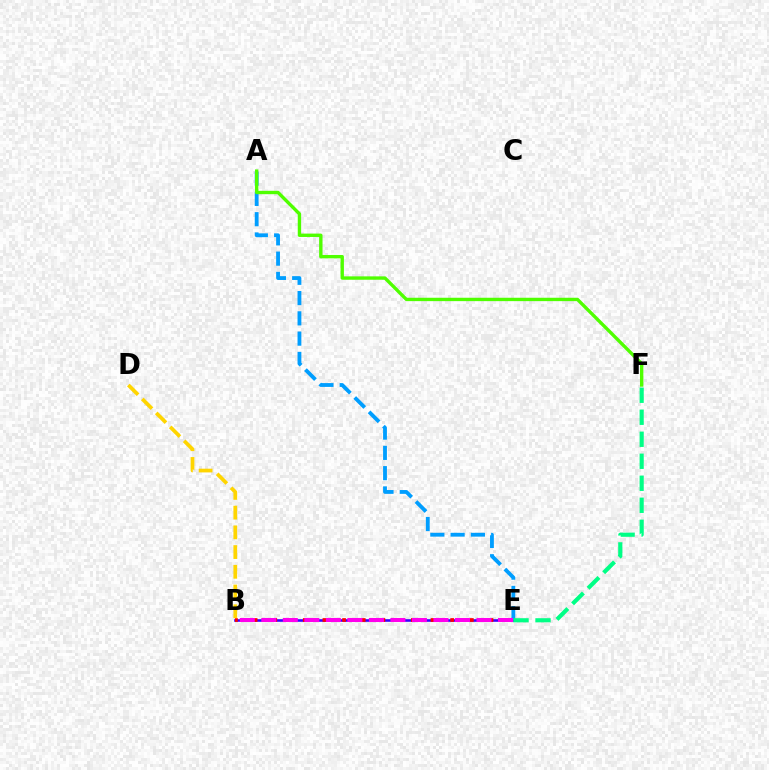{('B', 'E'): [{'color': '#3700ff', 'line_style': 'solid', 'thickness': 1.88}, {'color': '#ff0000', 'line_style': 'dotted', 'thickness': 2.67}, {'color': '#ff00ed', 'line_style': 'dashed', 'thickness': 2.92}], ('A', 'E'): [{'color': '#009eff', 'line_style': 'dashed', 'thickness': 2.75}], ('E', 'F'): [{'color': '#00ff86', 'line_style': 'dashed', 'thickness': 2.99}], ('A', 'F'): [{'color': '#4fff00', 'line_style': 'solid', 'thickness': 2.43}], ('B', 'D'): [{'color': '#ffd500', 'line_style': 'dashed', 'thickness': 2.68}]}